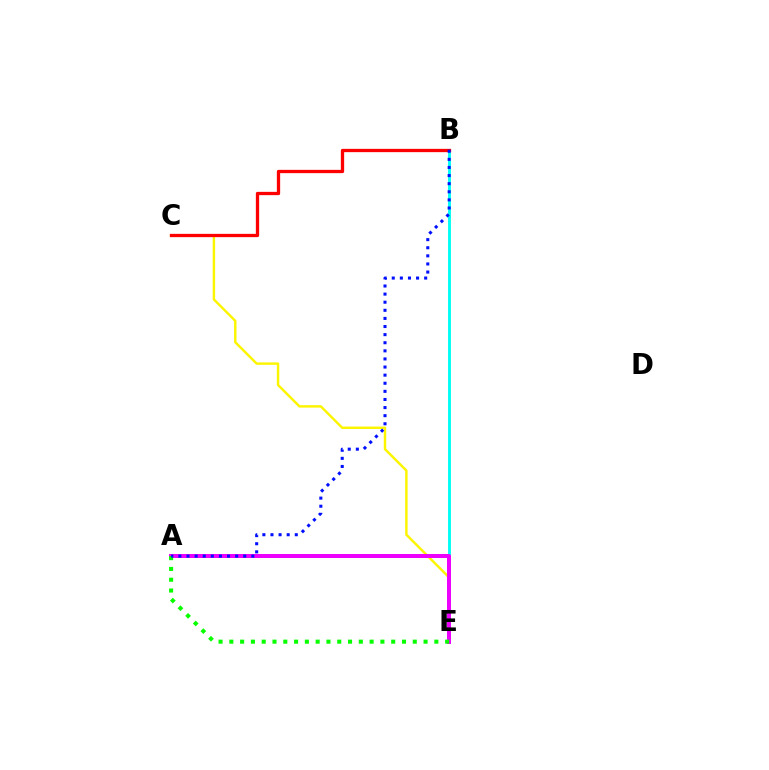{('B', 'E'): [{'color': '#00fff6', 'line_style': 'solid', 'thickness': 2.08}], ('C', 'E'): [{'color': '#fcf500', 'line_style': 'solid', 'thickness': 1.76}], ('A', 'E'): [{'color': '#ee00ff', 'line_style': 'solid', 'thickness': 2.87}, {'color': '#08ff00', 'line_style': 'dotted', 'thickness': 2.93}], ('B', 'C'): [{'color': '#ff0000', 'line_style': 'solid', 'thickness': 2.37}], ('A', 'B'): [{'color': '#0010ff', 'line_style': 'dotted', 'thickness': 2.2}]}